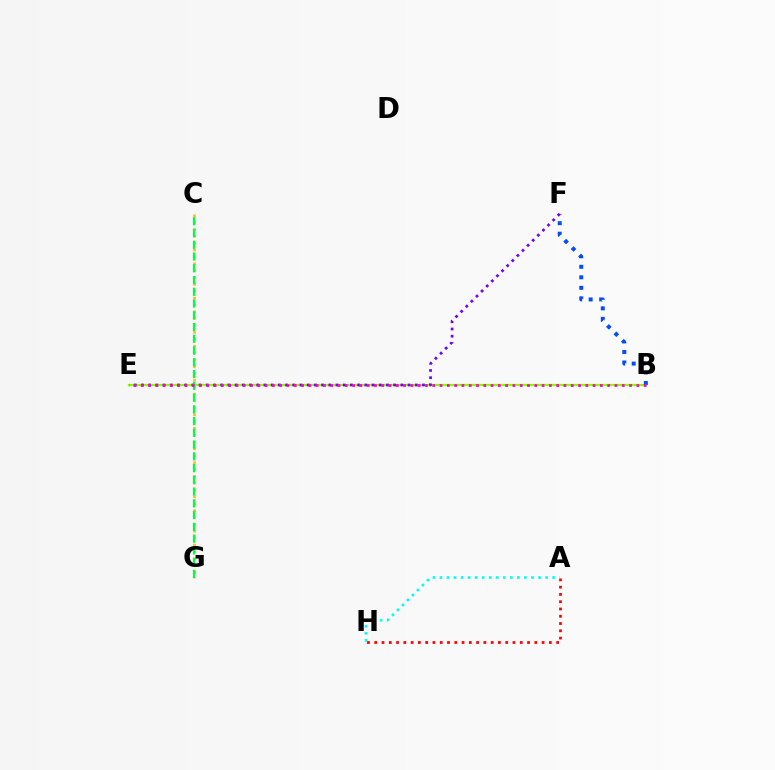{('C', 'G'): [{'color': '#ffbd00', 'line_style': 'dotted', 'thickness': 1.86}, {'color': '#00ff39', 'line_style': 'dashed', 'thickness': 1.6}], ('B', 'E'): [{'color': '#84ff00', 'line_style': 'solid', 'thickness': 1.62}, {'color': '#ff00cf', 'line_style': 'dotted', 'thickness': 1.98}], ('A', 'H'): [{'color': '#ff0000', 'line_style': 'dotted', 'thickness': 1.98}, {'color': '#00fff6', 'line_style': 'dotted', 'thickness': 1.91}], ('B', 'F'): [{'color': '#004bff', 'line_style': 'dotted', 'thickness': 2.86}], ('E', 'F'): [{'color': '#7200ff', 'line_style': 'dotted', 'thickness': 1.96}]}